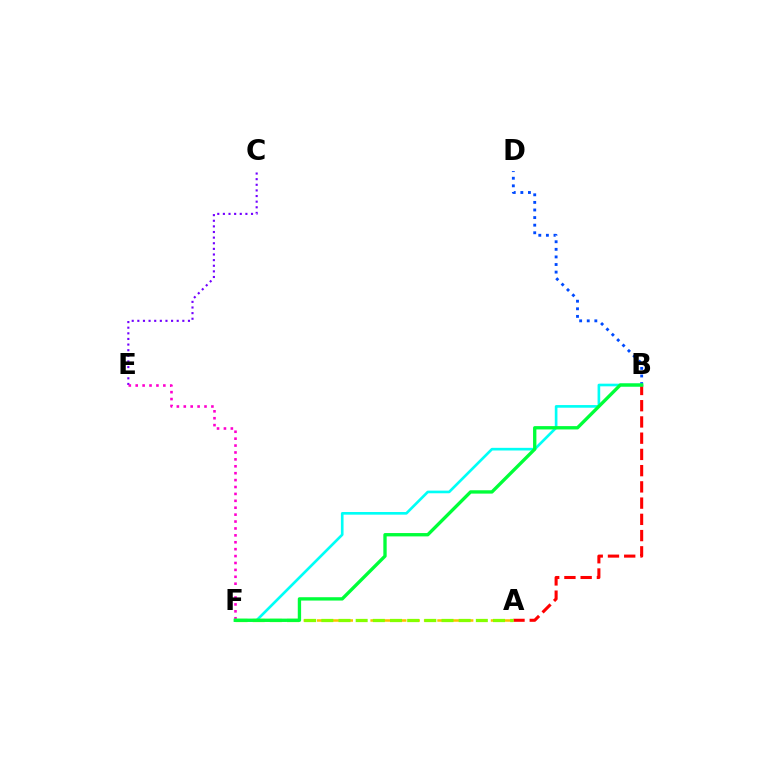{('B', 'D'): [{'color': '#004bff', 'line_style': 'dotted', 'thickness': 2.06}], ('C', 'E'): [{'color': '#7200ff', 'line_style': 'dotted', 'thickness': 1.53}], ('E', 'F'): [{'color': '#ff00cf', 'line_style': 'dotted', 'thickness': 1.88}], ('A', 'B'): [{'color': '#ff0000', 'line_style': 'dashed', 'thickness': 2.21}], ('A', 'F'): [{'color': '#ffbd00', 'line_style': 'dashed', 'thickness': 1.82}, {'color': '#84ff00', 'line_style': 'dashed', 'thickness': 2.33}], ('B', 'F'): [{'color': '#00fff6', 'line_style': 'solid', 'thickness': 1.91}, {'color': '#00ff39', 'line_style': 'solid', 'thickness': 2.4}]}